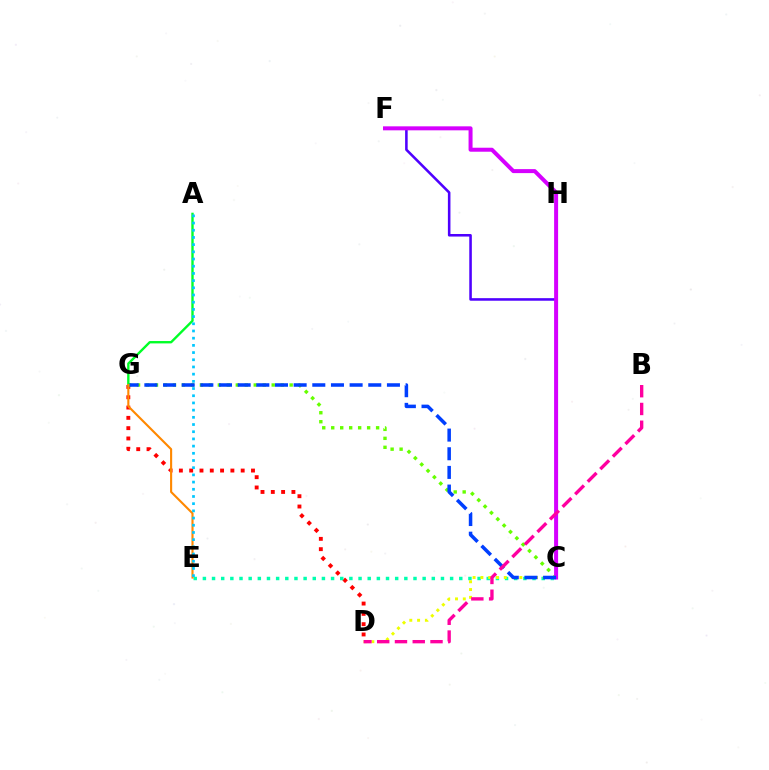{('D', 'G'): [{'color': '#ff0000', 'line_style': 'dotted', 'thickness': 2.8}], ('C', 'E'): [{'color': '#00ffaf', 'line_style': 'dotted', 'thickness': 2.49}], ('C', 'F'): [{'color': '#4f00ff', 'line_style': 'solid', 'thickness': 1.84}, {'color': '#d600ff', 'line_style': 'solid', 'thickness': 2.87}], ('C', 'D'): [{'color': '#eeff00', 'line_style': 'dotted', 'thickness': 2.12}], ('C', 'G'): [{'color': '#66ff00', 'line_style': 'dotted', 'thickness': 2.44}, {'color': '#003fff', 'line_style': 'dashed', 'thickness': 2.53}], ('A', 'G'): [{'color': '#00ff27', 'line_style': 'solid', 'thickness': 1.71}], ('E', 'G'): [{'color': '#ff8800', 'line_style': 'solid', 'thickness': 1.53}], ('A', 'E'): [{'color': '#00c7ff', 'line_style': 'dotted', 'thickness': 1.95}], ('B', 'D'): [{'color': '#ff00a0', 'line_style': 'dashed', 'thickness': 2.41}]}